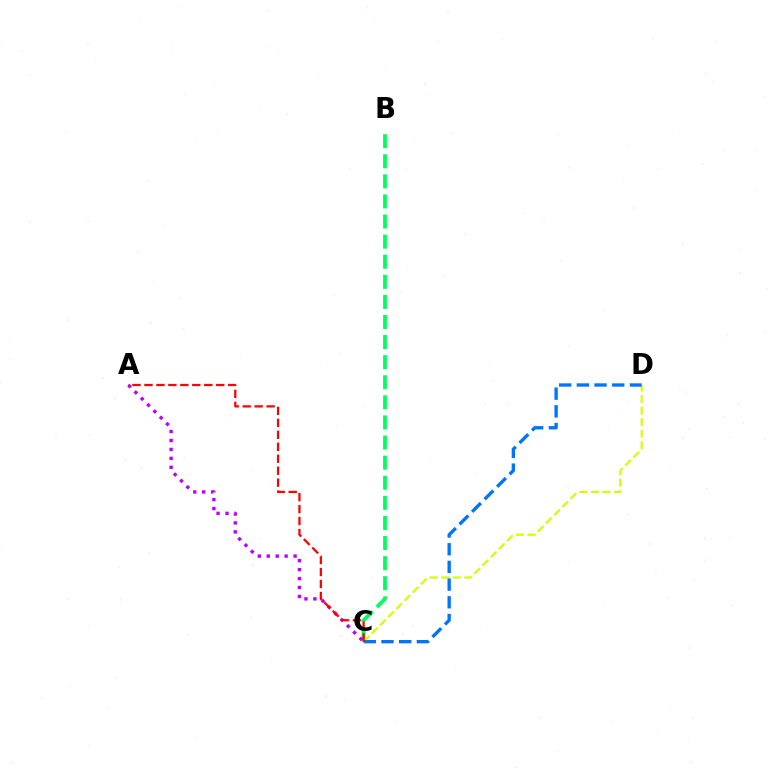{('B', 'C'): [{'color': '#00ff5c', 'line_style': 'dashed', 'thickness': 2.73}], ('C', 'D'): [{'color': '#d1ff00', 'line_style': 'dashed', 'thickness': 1.57}, {'color': '#0074ff', 'line_style': 'dashed', 'thickness': 2.4}], ('A', 'C'): [{'color': '#b900ff', 'line_style': 'dotted', 'thickness': 2.43}, {'color': '#ff0000', 'line_style': 'dashed', 'thickness': 1.62}]}